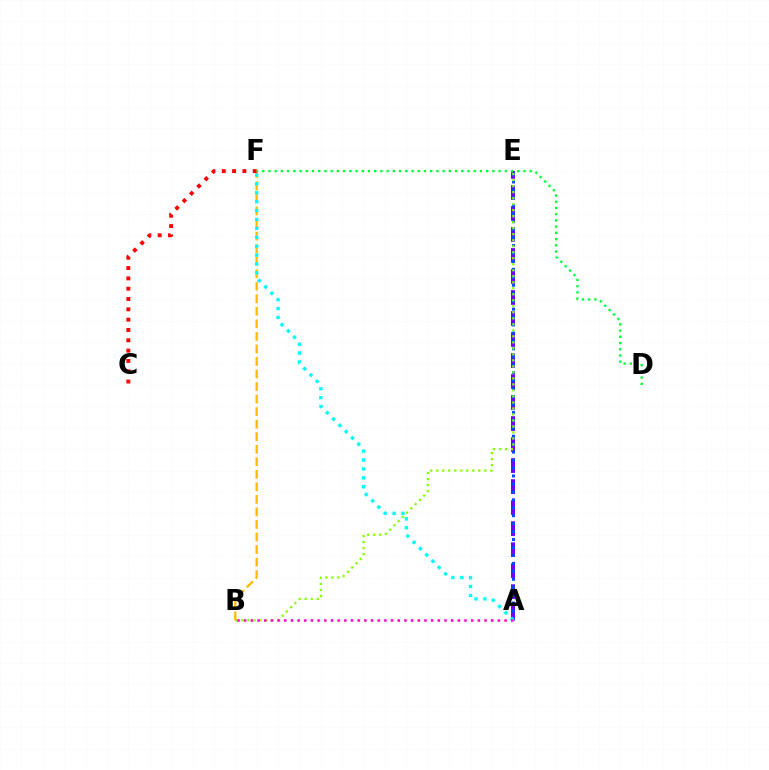{('A', 'E'): [{'color': '#7200ff', 'line_style': 'dashed', 'thickness': 2.85}, {'color': '#004bff', 'line_style': 'dotted', 'thickness': 2.16}], ('B', 'E'): [{'color': '#84ff00', 'line_style': 'dotted', 'thickness': 1.63}], ('B', 'F'): [{'color': '#ffbd00', 'line_style': 'dashed', 'thickness': 1.7}], ('A', 'F'): [{'color': '#00fff6', 'line_style': 'dotted', 'thickness': 2.42}], ('A', 'B'): [{'color': '#ff00cf', 'line_style': 'dotted', 'thickness': 1.81}], ('C', 'F'): [{'color': '#ff0000', 'line_style': 'dotted', 'thickness': 2.8}], ('D', 'F'): [{'color': '#00ff39', 'line_style': 'dotted', 'thickness': 1.69}]}